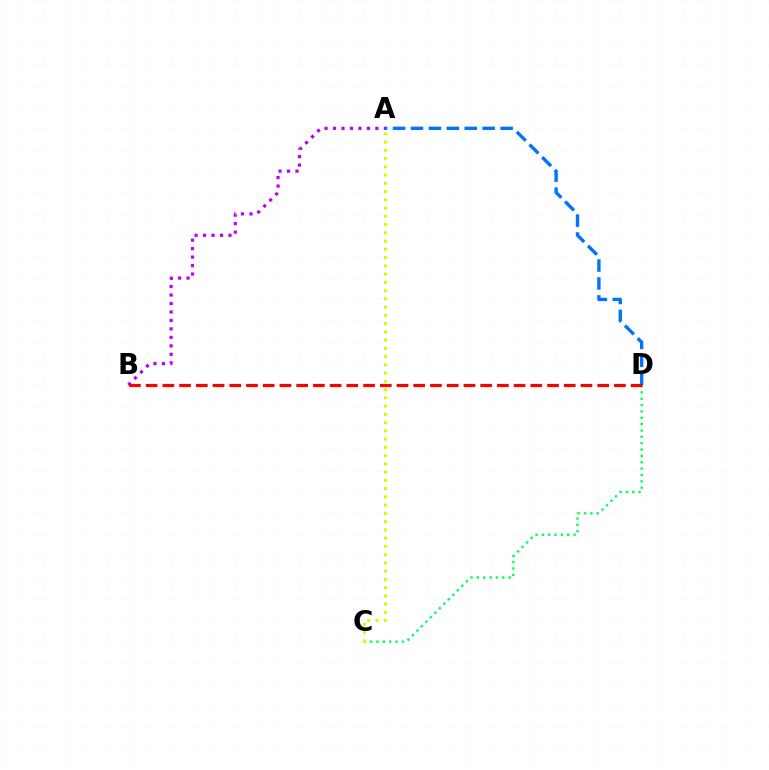{('A', 'D'): [{'color': '#0074ff', 'line_style': 'dashed', 'thickness': 2.44}], ('C', 'D'): [{'color': '#00ff5c', 'line_style': 'dotted', 'thickness': 1.72}], ('A', 'C'): [{'color': '#d1ff00', 'line_style': 'dotted', 'thickness': 2.24}], ('A', 'B'): [{'color': '#b900ff', 'line_style': 'dotted', 'thickness': 2.3}], ('B', 'D'): [{'color': '#ff0000', 'line_style': 'dashed', 'thickness': 2.27}]}